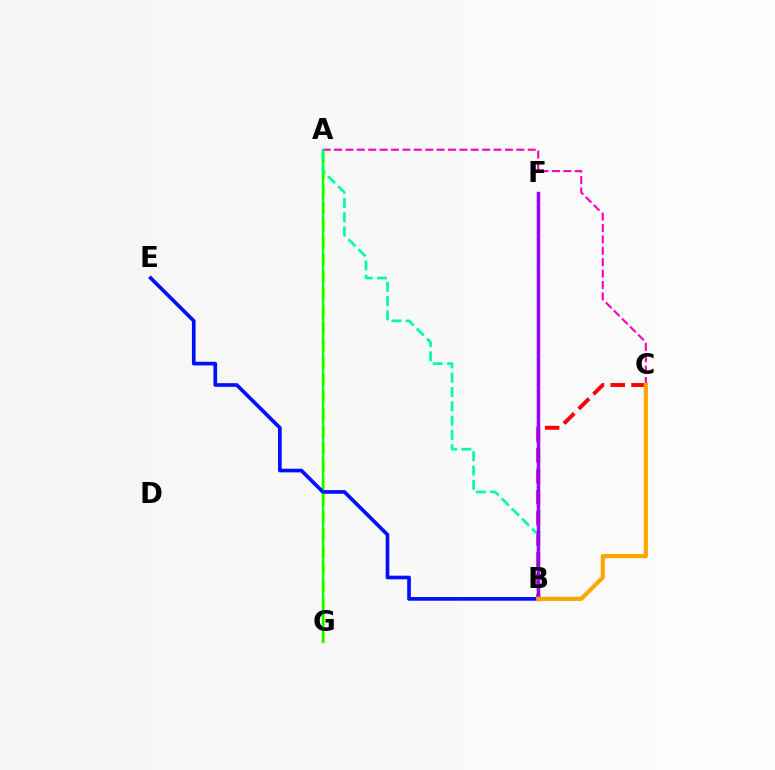{('A', 'C'): [{'color': '#ff00bd', 'line_style': 'dashed', 'thickness': 1.55}], ('B', 'C'): [{'color': '#ff0000', 'line_style': 'dashed', 'thickness': 2.83}, {'color': '#ffa500', 'line_style': 'solid', 'thickness': 2.99}], ('A', 'G'): [{'color': '#b3ff00', 'line_style': 'dashed', 'thickness': 2.33}, {'color': '#08ff00', 'line_style': 'solid', 'thickness': 1.68}], ('A', 'B'): [{'color': '#00ff9d', 'line_style': 'dashed', 'thickness': 1.94}], ('B', 'F'): [{'color': '#00b5ff', 'line_style': 'dotted', 'thickness': 1.73}, {'color': '#9b00ff', 'line_style': 'solid', 'thickness': 2.49}], ('B', 'E'): [{'color': '#0010ff', 'line_style': 'solid', 'thickness': 2.64}]}